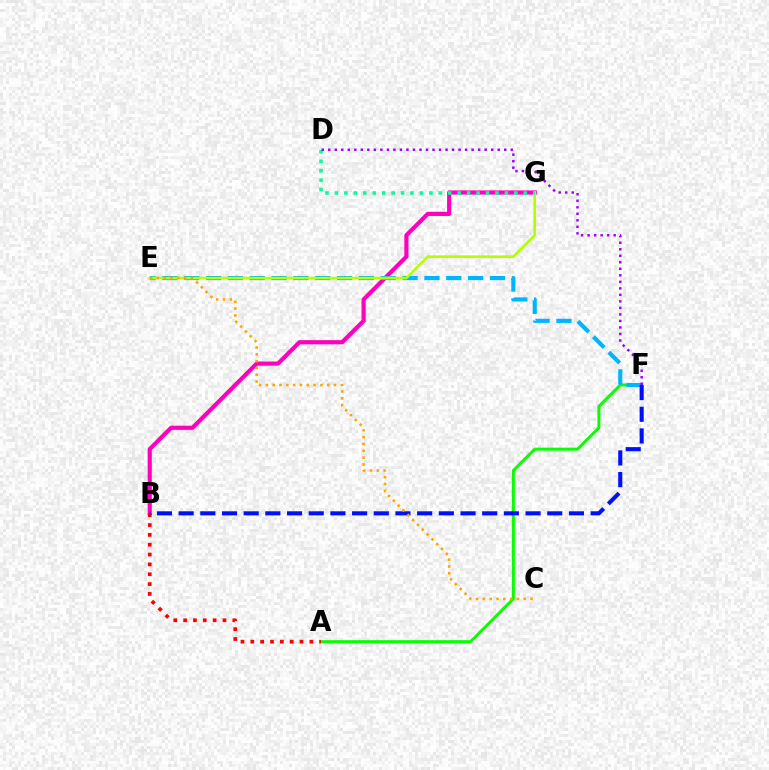{('B', 'G'): [{'color': '#ff00bd', 'line_style': 'solid', 'thickness': 3.0}], ('A', 'F'): [{'color': '#08ff00', 'line_style': 'solid', 'thickness': 2.14}], ('A', 'B'): [{'color': '#ff0000', 'line_style': 'dotted', 'thickness': 2.67}], ('E', 'F'): [{'color': '#00b5ff', 'line_style': 'dashed', 'thickness': 2.97}], ('E', 'G'): [{'color': '#b3ff00', 'line_style': 'solid', 'thickness': 1.89}], ('B', 'F'): [{'color': '#0010ff', 'line_style': 'dashed', 'thickness': 2.95}], ('C', 'E'): [{'color': '#ffa500', 'line_style': 'dotted', 'thickness': 1.85}], ('D', 'G'): [{'color': '#00ff9d', 'line_style': 'dotted', 'thickness': 2.57}], ('D', 'F'): [{'color': '#9b00ff', 'line_style': 'dotted', 'thickness': 1.77}]}